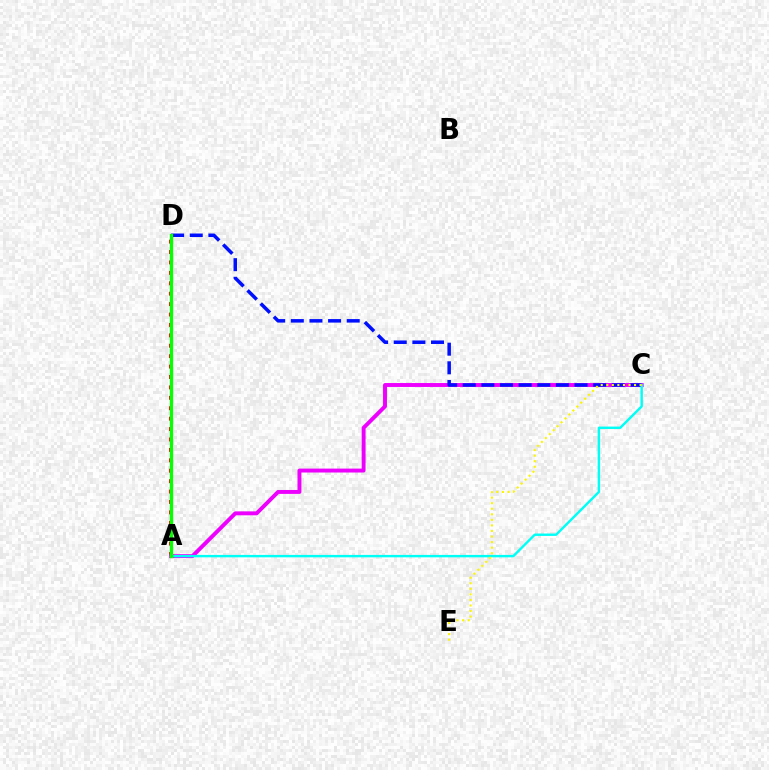{('A', 'D'): [{'color': '#ff0000', 'line_style': 'dotted', 'thickness': 2.83}, {'color': '#08ff00', 'line_style': 'solid', 'thickness': 2.39}], ('A', 'C'): [{'color': '#ee00ff', 'line_style': 'solid', 'thickness': 2.82}, {'color': '#00fff6', 'line_style': 'solid', 'thickness': 1.73}], ('C', 'D'): [{'color': '#0010ff', 'line_style': 'dashed', 'thickness': 2.53}], ('C', 'E'): [{'color': '#fcf500', 'line_style': 'dotted', 'thickness': 1.51}]}